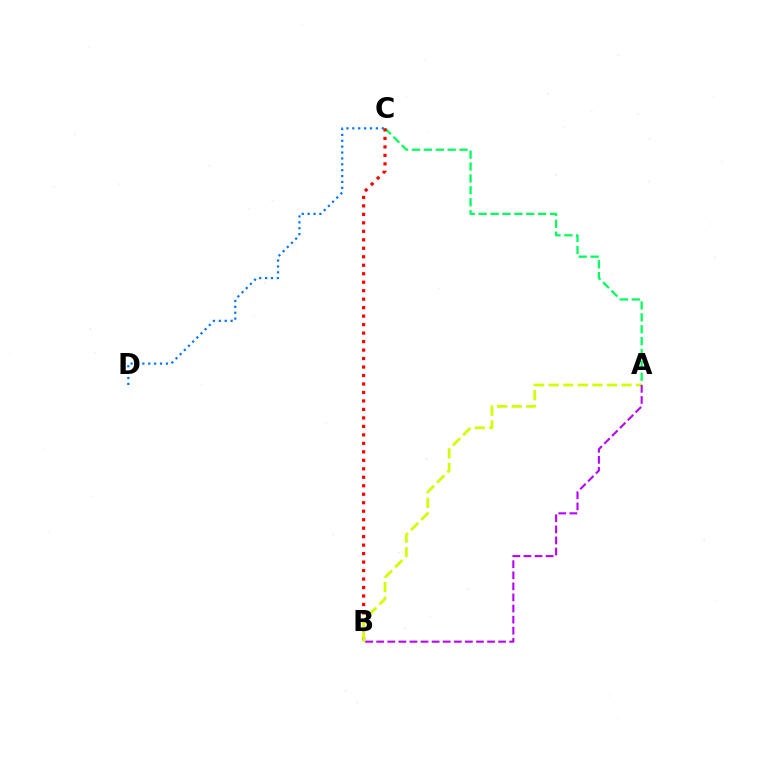{('A', 'C'): [{'color': '#00ff5c', 'line_style': 'dashed', 'thickness': 1.62}], ('C', 'D'): [{'color': '#0074ff', 'line_style': 'dotted', 'thickness': 1.6}], ('B', 'C'): [{'color': '#ff0000', 'line_style': 'dotted', 'thickness': 2.3}], ('A', 'B'): [{'color': '#d1ff00', 'line_style': 'dashed', 'thickness': 1.98}, {'color': '#b900ff', 'line_style': 'dashed', 'thickness': 1.51}]}